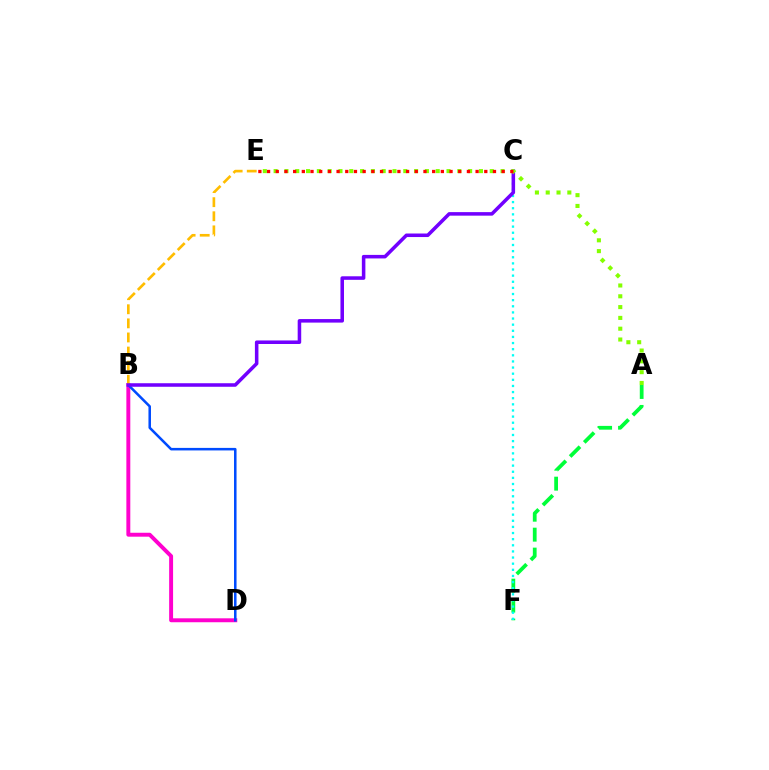{('A', 'F'): [{'color': '#00ff39', 'line_style': 'dashed', 'thickness': 2.71}], ('B', 'D'): [{'color': '#ff00cf', 'line_style': 'solid', 'thickness': 2.83}, {'color': '#004bff', 'line_style': 'solid', 'thickness': 1.82}], ('C', 'F'): [{'color': '#00fff6', 'line_style': 'dotted', 'thickness': 1.67}], ('B', 'E'): [{'color': '#ffbd00', 'line_style': 'dashed', 'thickness': 1.91}], ('B', 'C'): [{'color': '#7200ff', 'line_style': 'solid', 'thickness': 2.55}], ('A', 'E'): [{'color': '#84ff00', 'line_style': 'dotted', 'thickness': 2.94}], ('C', 'E'): [{'color': '#ff0000', 'line_style': 'dotted', 'thickness': 2.36}]}